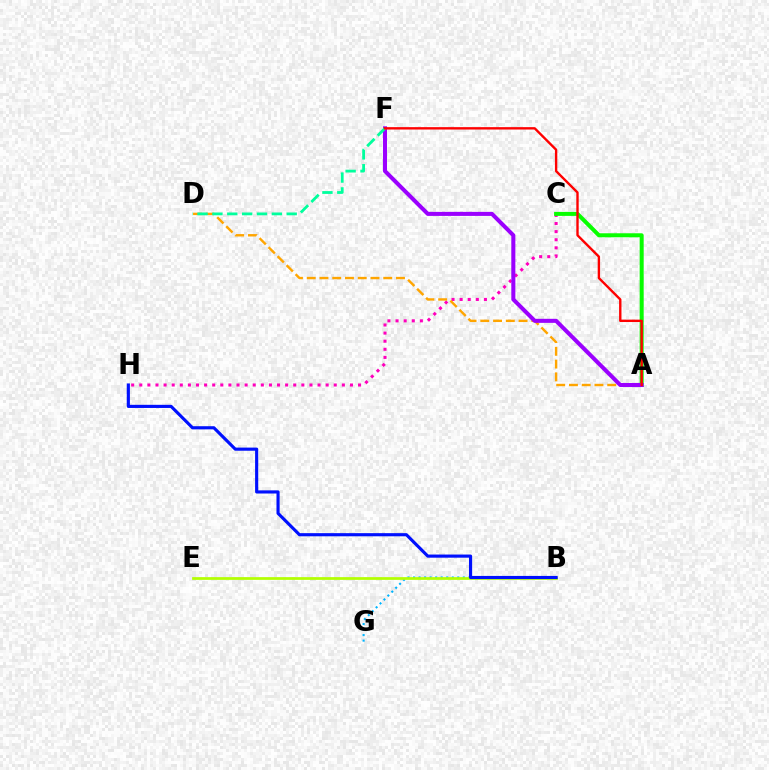{('C', 'H'): [{'color': '#ff00bd', 'line_style': 'dotted', 'thickness': 2.2}], ('B', 'G'): [{'color': '#00b5ff', 'line_style': 'dotted', 'thickness': 1.5}], ('A', 'C'): [{'color': '#08ff00', 'line_style': 'solid', 'thickness': 2.89}], ('A', 'D'): [{'color': '#ffa500', 'line_style': 'dashed', 'thickness': 1.73}], ('A', 'F'): [{'color': '#9b00ff', 'line_style': 'solid', 'thickness': 2.91}, {'color': '#ff0000', 'line_style': 'solid', 'thickness': 1.71}], ('D', 'F'): [{'color': '#00ff9d', 'line_style': 'dashed', 'thickness': 2.02}], ('B', 'E'): [{'color': '#b3ff00', 'line_style': 'solid', 'thickness': 1.97}], ('B', 'H'): [{'color': '#0010ff', 'line_style': 'solid', 'thickness': 2.26}]}